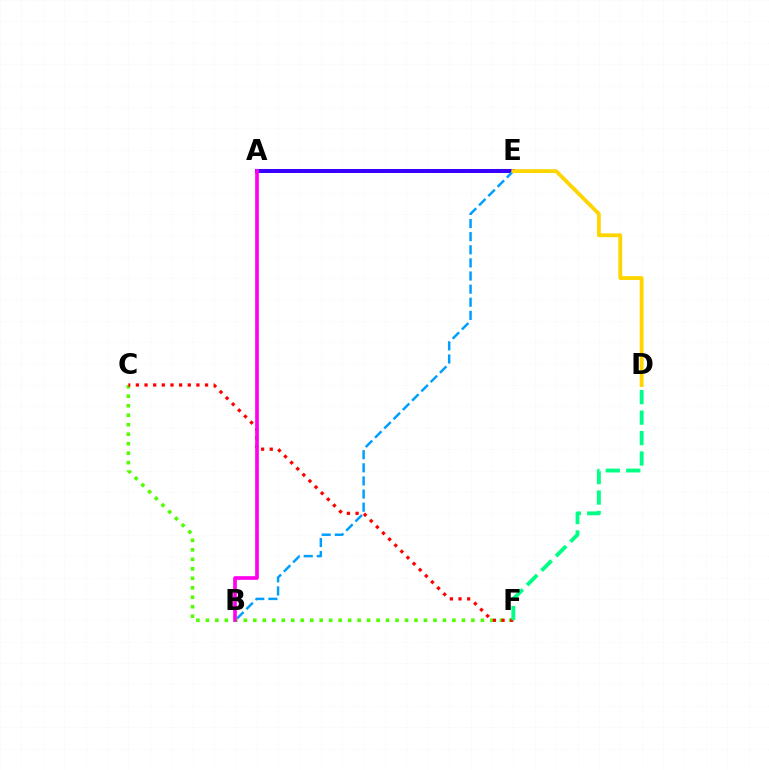{('A', 'E'): [{'color': '#3700ff', 'line_style': 'solid', 'thickness': 2.86}], ('B', 'E'): [{'color': '#009eff', 'line_style': 'dashed', 'thickness': 1.78}], ('C', 'F'): [{'color': '#4fff00', 'line_style': 'dotted', 'thickness': 2.58}, {'color': '#ff0000', 'line_style': 'dotted', 'thickness': 2.35}], ('D', 'F'): [{'color': '#00ff86', 'line_style': 'dashed', 'thickness': 2.78}], ('A', 'B'): [{'color': '#ff00ed', 'line_style': 'solid', 'thickness': 2.64}], ('D', 'E'): [{'color': '#ffd500', 'line_style': 'solid', 'thickness': 2.76}]}